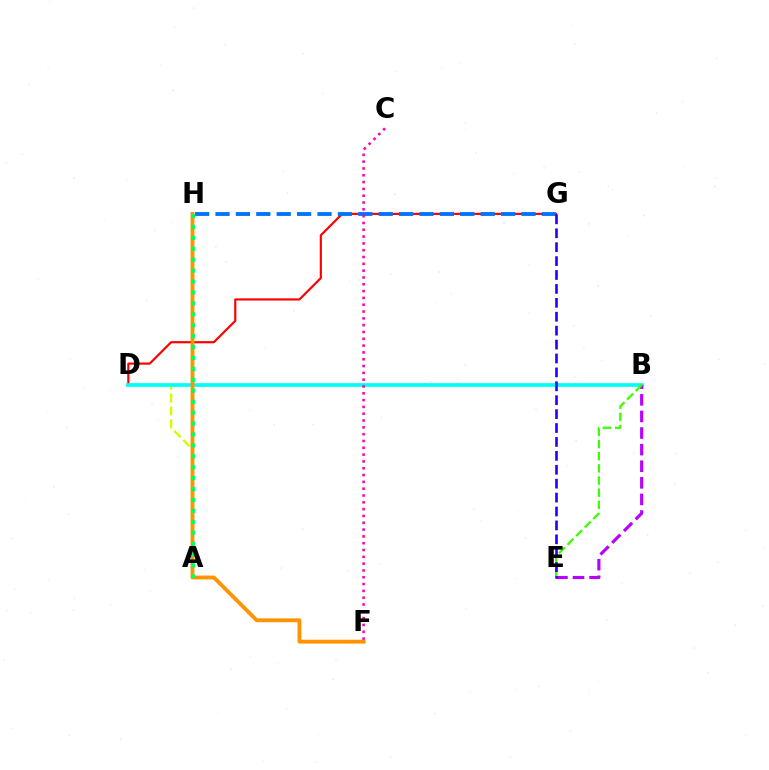{('D', 'G'): [{'color': '#ff0000', 'line_style': 'solid', 'thickness': 1.57}], ('A', 'D'): [{'color': '#d1ff00', 'line_style': 'dashed', 'thickness': 1.75}], ('B', 'D'): [{'color': '#00fff6', 'line_style': 'solid', 'thickness': 2.66}], ('G', 'H'): [{'color': '#0074ff', 'line_style': 'dashed', 'thickness': 2.77}], ('B', 'E'): [{'color': '#b900ff', 'line_style': 'dashed', 'thickness': 2.25}, {'color': '#3dff00', 'line_style': 'dashed', 'thickness': 1.65}], ('E', 'G'): [{'color': '#2500ff', 'line_style': 'dashed', 'thickness': 1.89}], ('F', 'H'): [{'color': '#ff9400', 'line_style': 'solid', 'thickness': 2.77}], ('A', 'H'): [{'color': '#00ff5c', 'line_style': 'dotted', 'thickness': 2.97}], ('C', 'F'): [{'color': '#ff00ac', 'line_style': 'dotted', 'thickness': 1.85}]}